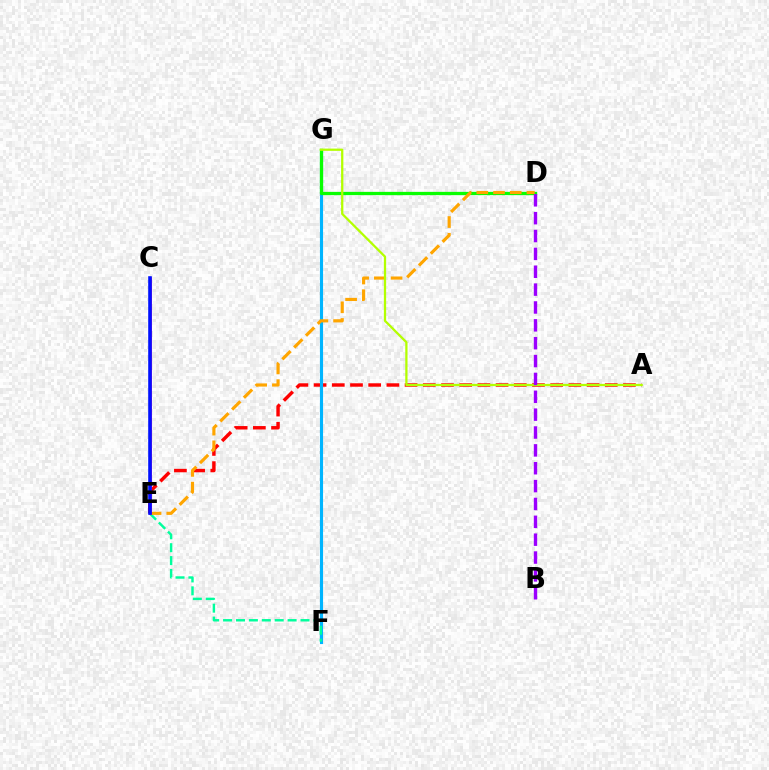{('A', 'E'): [{'color': '#ff0000', 'line_style': 'dashed', 'thickness': 2.47}], ('F', 'G'): [{'color': '#00b5ff', 'line_style': 'solid', 'thickness': 2.24}], ('D', 'G'): [{'color': '#08ff00', 'line_style': 'solid', 'thickness': 2.36}], ('E', 'F'): [{'color': '#00ff9d', 'line_style': 'dashed', 'thickness': 1.75}], ('D', 'E'): [{'color': '#ffa500', 'line_style': 'dashed', 'thickness': 2.27}], ('C', 'E'): [{'color': '#ff00bd', 'line_style': 'solid', 'thickness': 1.95}, {'color': '#0010ff', 'line_style': 'solid', 'thickness': 2.59}], ('A', 'G'): [{'color': '#b3ff00', 'line_style': 'solid', 'thickness': 1.63}], ('B', 'D'): [{'color': '#9b00ff', 'line_style': 'dashed', 'thickness': 2.43}]}